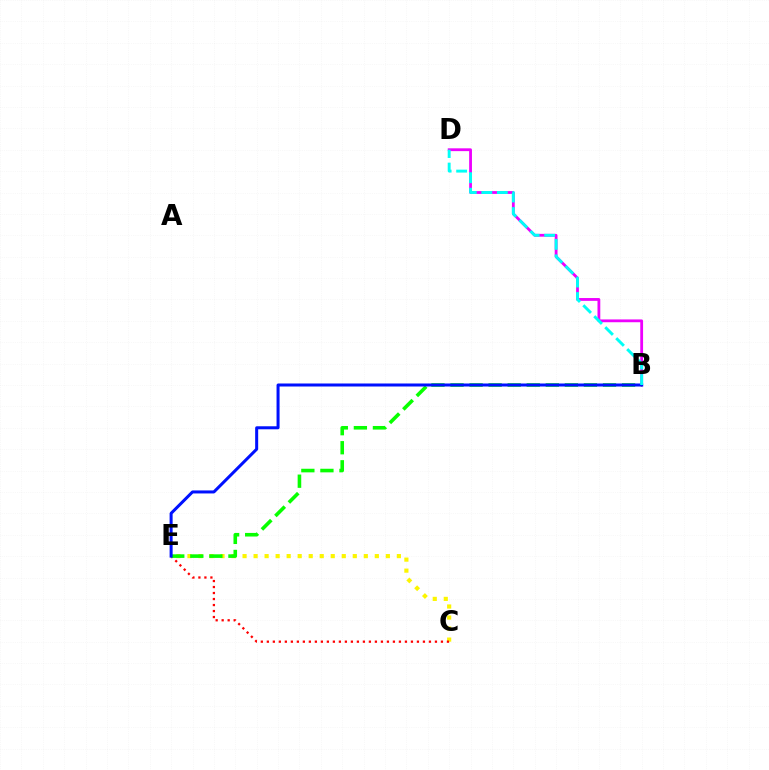{('C', 'E'): [{'color': '#fcf500', 'line_style': 'dotted', 'thickness': 2.99}, {'color': '#ff0000', 'line_style': 'dotted', 'thickness': 1.63}], ('B', 'D'): [{'color': '#ee00ff', 'line_style': 'solid', 'thickness': 2.02}, {'color': '#00fff6', 'line_style': 'dashed', 'thickness': 2.11}], ('B', 'E'): [{'color': '#08ff00', 'line_style': 'dashed', 'thickness': 2.59}, {'color': '#0010ff', 'line_style': 'solid', 'thickness': 2.17}]}